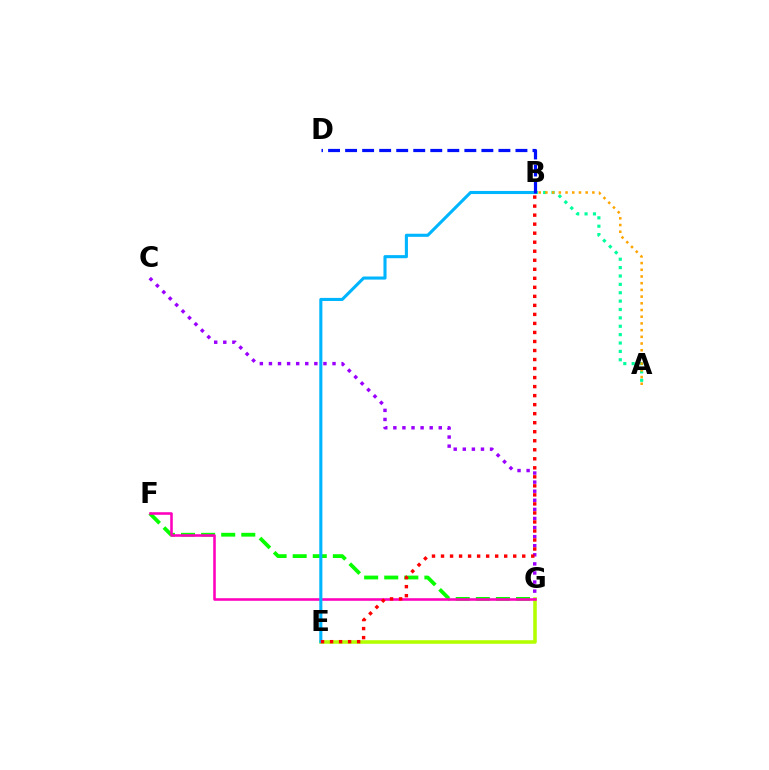{('E', 'G'): [{'color': '#b3ff00', 'line_style': 'solid', 'thickness': 2.56}], ('F', 'G'): [{'color': '#08ff00', 'line_style': 'dashed', 'thickness': 2.73}, {'color': '#ff00bd', 'line_style': 'solid', 'thickness': 1.85}], ('C', 'G'): [{'color': '#9b00ff', 'line_style': 'dotted', 'thickness': 2.47}], ('A', 'B'): [{'color': '#00ff9d', 'line_style': 'dotted', 'thickness': 2.28}, {'color': '#ffa500', 'line_style': 'dotted', 'thickness': 1.82}], ('B', 'E'): [{'color': '#00b5ff', 'line_style': 'solid', 'thickness': 2.22}, {'color': '#ff0000', 'line_style': 'dotted', 'thickness': 2.45}], ('B', 'D'): [{'color': '#0010ff', 'line_style': 'dashed', 'thickness': 2.31}]}